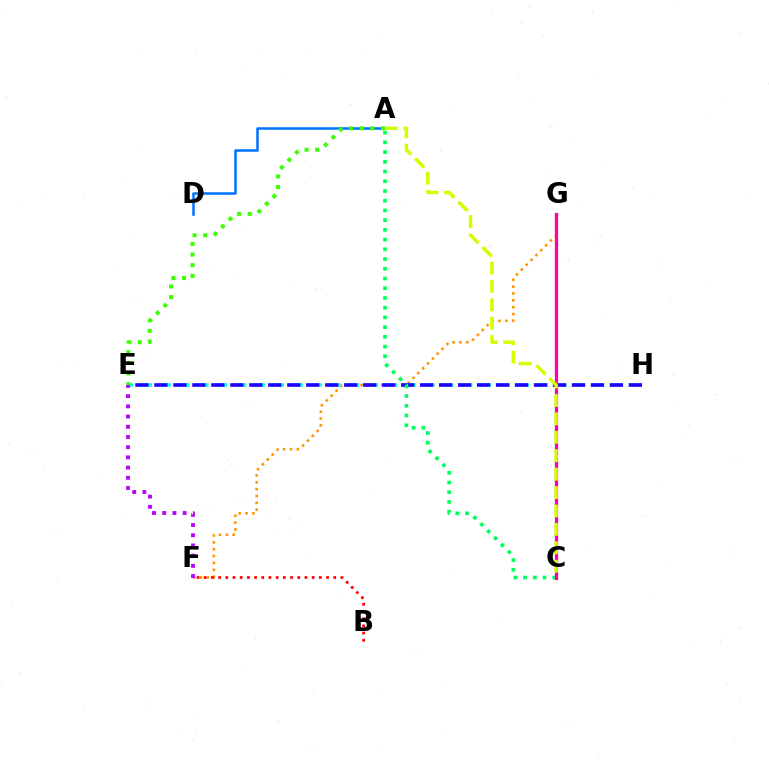{('A', 'D'): [{'color': '#0074ff', 'line_style': 'solid', 'thickness': 1.82}], ('F', 'G'): [{'color': '#ff9400', 'line_style': 'dotted', 'thickness': 1.86}], ('E', 'H'): [{'color': '#00fff6', 'line_style': 'dashed', 'thickness': 2.56}, {'color': '#2500ff', 'line_style': 'dashed', 'thickness': 2.58}], ('A', 'C'): [{'color': '#00ff5c', 'line_style': 'dotted', 'thickness': 2.64}, {'color': '#d1ff00', 'line_style': 'dashed', 'thickness': 2.5}], ('C', 'G'): [{'color': '#ff00ac', 'line_style': 'solid', 'thickness': 2.34}], ('A', 'E'): [{'color': '#3dff00', 'line_style': 'dotted', 'thickness': 2.9}], ('E', 'F'): [{'color': '#b900ff', 'line_style': 'dotted', 'thickness': 2.77}], ('B', 'F'): [{'color': '#ff0000', 'line_style': 'dotted', 'thickness': 1.96}]}